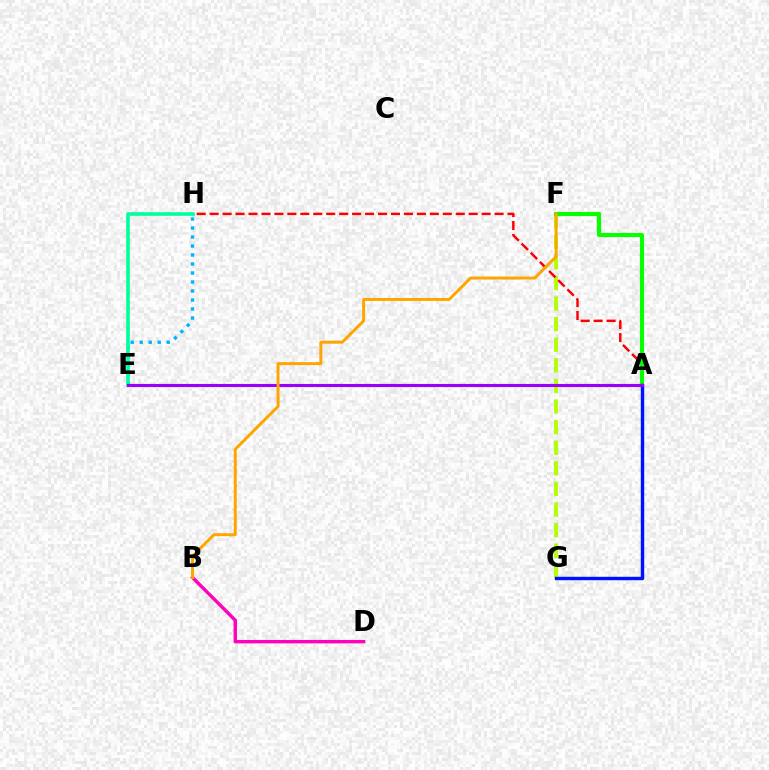{('B', 'D'): [{'color': '#ff00bd', 'line_style': 'solid', 'thickness': 2.45}], ('E', 'H'): [{'color': '#00b5ff', 'line_style': 'dotted', 'thickness': 2.44}, {'color': '#00ff9d', 'line_style': 'solid', 'thickness': 2.61}], ('F', 'G'): [{'color': '#b3ff00', 'line_style': 'dashed', 'thickness': 2.8}], ('A', 'H'): [{'color': '#ff0000', 'line_style': 'dashed', 'thickness': 1.76}], ('A', 'F'): [{'color': '#08ff00', 'line_style': 'solid', 'thickness': 2.96}], ('A', 'G'): [{'color': '#0010ff', 'line_style': 'solid', 'thickness': 2.46}], ('A', 'E'): [{'color': '#9b00ff', 'line_style': 'solid', 'thickness': 2.24}], ('B', 'F'): [{'color': '#ffa500', 'line_style': 'solid', 'thickness': 2.13}]}